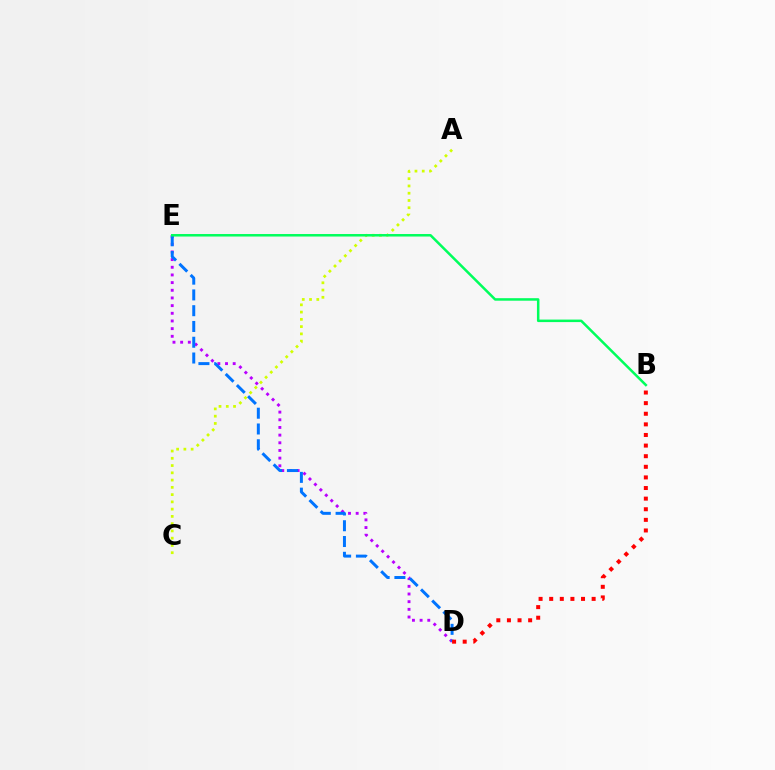{('D', 'E'): [{'color': '#b900ff', 'line_style': 'dotted', 'thickness': 2.08}, {'color': '#0074ff', 'line_style': 'dashed', 'thickness': 2.14}], ('A', 'C'): [{'color': '#d1ff00', 'line_style': 'dotted', 'thickness': 1.97}], ('B', 'D'): [{'color': '#ff0000', 'line_style': 'dotted', 'thickness': 2.88}], ('B', 'E'): [{'color': '#00ff5c', 'line_style': 'solid', 'thickness': 1.81}]}